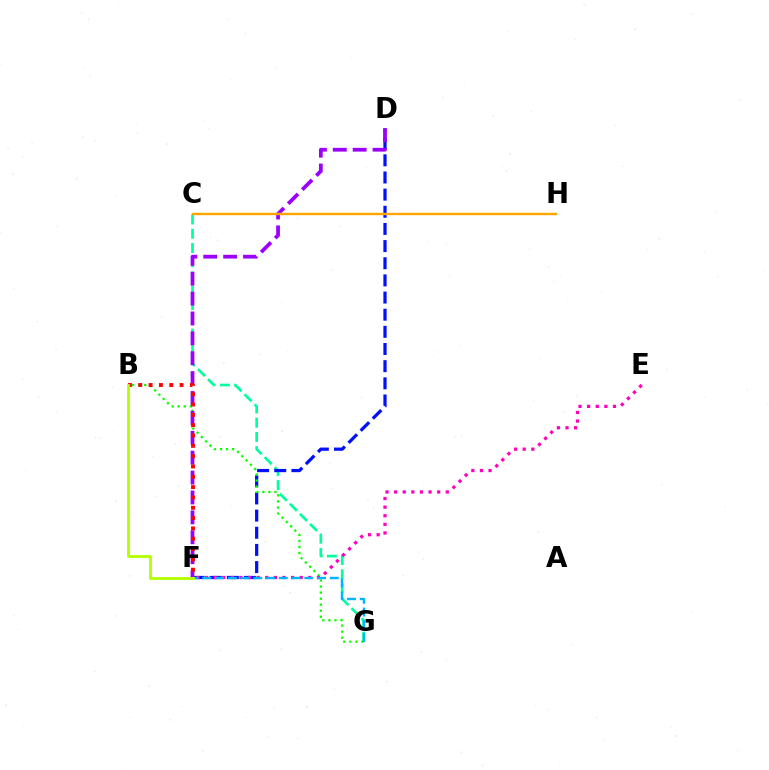{('C', 'G'): [{'color': '#00ff9d', 'line_style': 'dashed', 'thickness': 1.94}], ('D', 'F'): [{'color': '#0010ff', 'line_style': 'dashed', 'thickness': 2.33}, {'color': '#9b00ff', 'line_style': 'dashed', 'thickness': 2.7}], ('B', 'G'): [{'color': '#08ff00', 'line_style': 'dotted', 'thickness': 1.64}], ('C', 'H'): [{'color': '#ffa500', 'line_style': 'solid', 'thickness': 1.72}], ('E', 'F'): [{'color': '#ff00bd', 'line_style': 'dotted', 'thickness': 2.34}], ('B', 'F'): [{'color': '#ff0000', 'line_style': 'dotted', 'thickness': 2.8}, {'color': '#b3ff00', 'line_style': 'solid', 'thickness': 2.06}], ('F', 'G'): [{'color': '#00b5ff', 'line_style': 'dashed', 'thickness': 1.73}]}